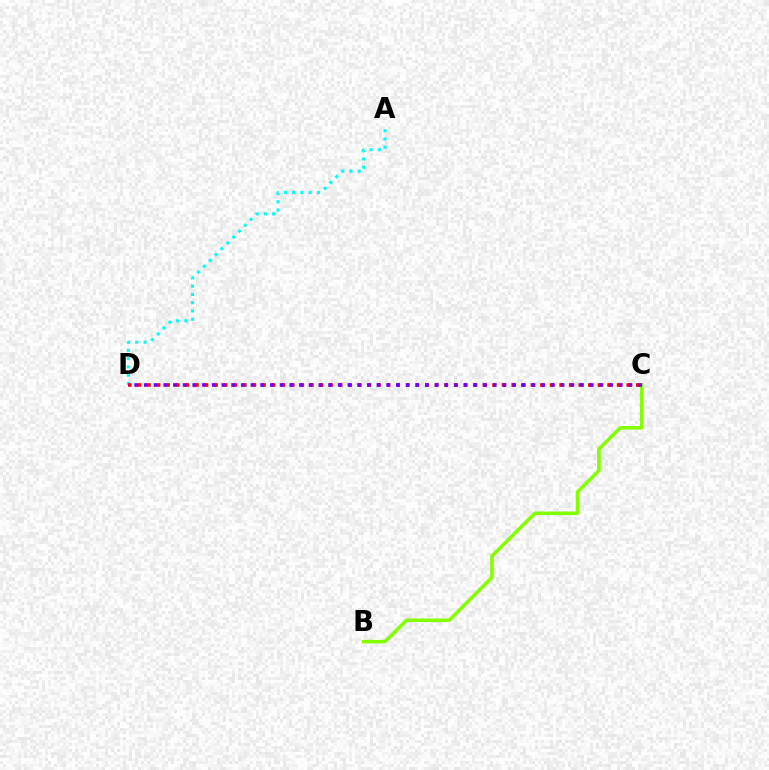{('A', 'D'): [{'color': '#00fff6', 'line_style': 'dotted', 'thickness': 2.25}], ('C', 'D'): [{'color': '#ff0000', 'line_style': 'dotted', 'thickness': 2.6}, {'color': '#7200ff', 'line_style': 'dotted', 'thickness': 2.63}], ('B', 'C'): [{'color': '#84ff00', 'line_style': 'solid', 'thickness': 2.56}]}